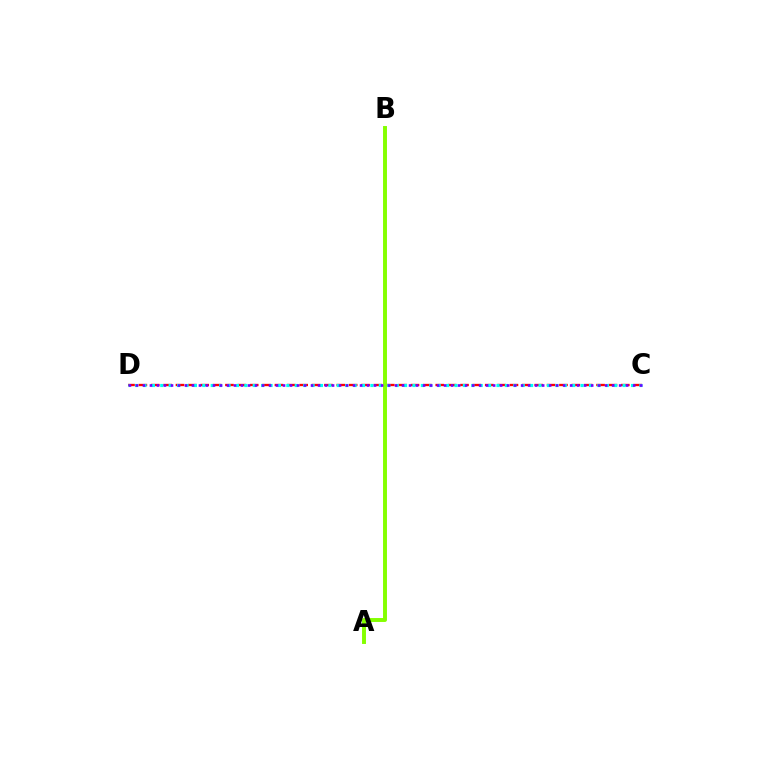{('C', 'D'): [{'color': '#ff0000', 'line_style': 'dashed', 'thickness': 1.68}, {'color': '#00fff6', 'line_style': 'dotted', 'thickness': 2.28}, {'color': '#7200ff', 'line_style': 'dotted', 'thickness': 1.9}], ('A', 'B'): [{'color': '#84ff00', 'line_style': 'solid', 'thickness': 2.83}]}